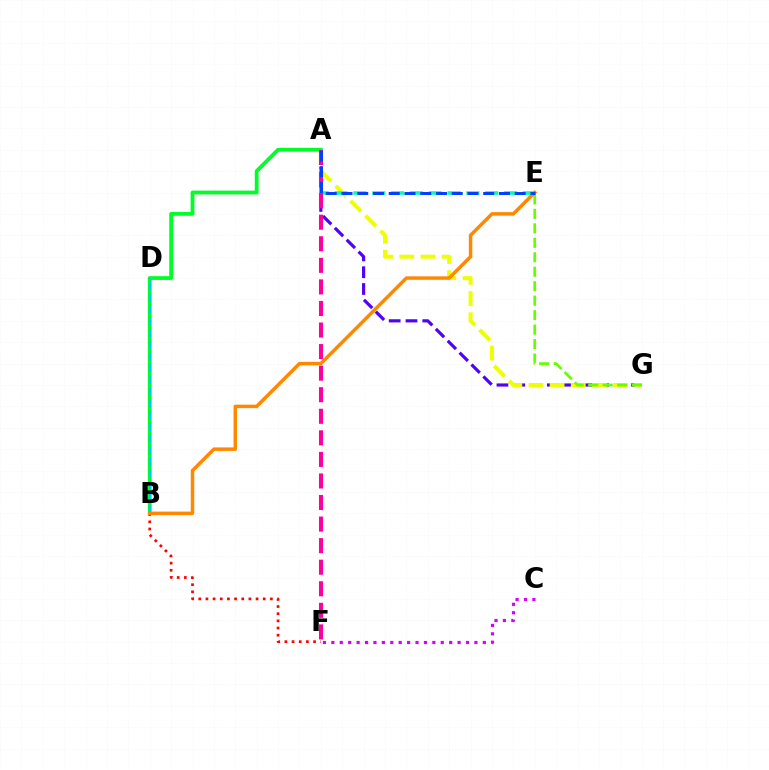{('A', 'G'): [{'color': '#4f00ff', 'line_style': 'dashed', 'thickness': 2.28}, {'color': '#eeff00', 'line_style': 'dashed', 'thickness': 2.87}], ('B', 'F'): [{'color': '#ff0000', 'line_style': 'dotted', 'thickness': 1.95}], ('E', 'G'): [{'color': '#66ff00', 'line_style': 'dashed', 'thickness': 1.97}], ('A', 'E'): [{'color': '#00ffaf', 'line_style': 'dashed', 'thickness': 2.56}, {'color': '#003fff', 'line_style': 'dashed', 'thickness': 2.14}], ('A', 'B'): [{'color': '#00ff27', 'line_style': 'solid', 'thickness': 2.73}], ('B', 'D'): [{'color': '#00c7ff', 'line_style': 'dashed', 'thickness': 1.59}], ('C', 'F'): [{'color': '#d600ff', 'line_style': 'dotted', 'thickness': 2.29}], ('A', 'F'): [{'color': '#ff00a0', 'line_style': 'dashed', 'thickness': 2.93}], ('B', 'E'): [{'color': '#ff8800', 'line_style': 'solid', 'thickness': 2.51}]}